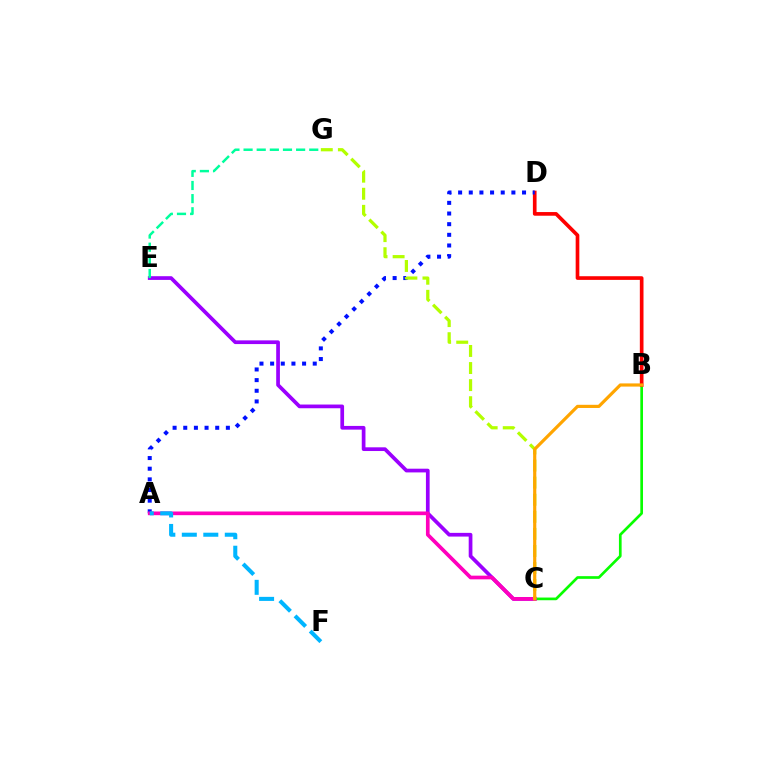{('B', 'C'): [{'color': '#08ff00', 'line_style': 'solid', 'thickness': 1.93}, {'color': '#ffa500', 'line_style': 'solid', 'thickness': 2.29}], ('C', 'E'): [{'color': '#9b00ff', 'line_style': 'solid', 'thickness': 2.67}], ('B', 'D'): [{'color': '#ff0000', 'line_style': 'solid', 'thickness': 2.64}], ('A', 'D'): [{'color': '#0010ff', 'line_style': 'dotted', 'thickness': 2.89}], ('A', 'C'): [{'color': '#ff00bd', 'line_style': 'solid', 'thickness': 2.65}], ('A', 'F'): [{'color': '#00b5ff', 'line_style': 'dashed', 'thickness': 2.92}], ('C', 'G'): [{'color': '#b3ff00', 'line_style': 'dashed', 'thickness': 2.32}], ('E', 'G'): [{'color': '#00ff9d', 'line_style': 'dashed', 'thickness': 1.78}]}